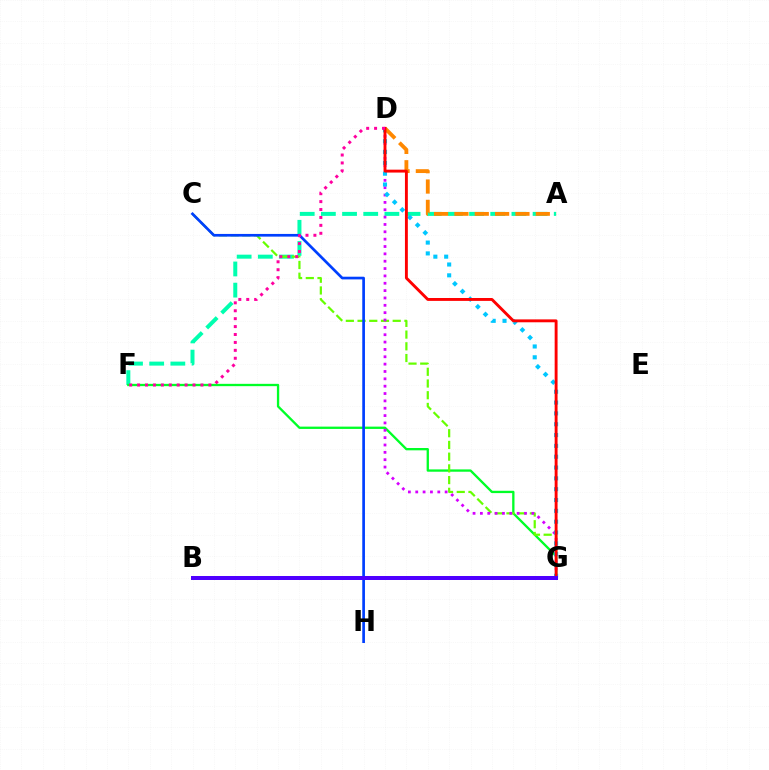{('A', 'F'): [{'color': '#00ffaf', 'line_style': 'dashed', 'thickness': 2.88}], ('F', 'G'): [{'color': '#00ff27', 'line_style': 'solid', 'thickness': 1.67}], ('B', 'G'): [{'color': '#eeff00', 'line_style': 'dashed', 'thickness': 1.77}, {'color': '#4f00ff', 'line_style': 'solid', 'thickness': 2.88}], ('C', 'G'): [{'color': '#66ff00', 'line_style': 'dashed', 'thickness': 1.59}], ('D', 'G'): [{'color': '#d600ff', 'line_style': 'dotted', 'thickness': 2.0}, {'color': '#00c7ff', 'line_style': 'dotted', 'thickness': 2.94}, {'color': '#ff0000', 'line_style': 'solid', 'thickness': 2.08}], ('C', 'H'): [{'color': '#003fff', 'line_style': 'solid', 'thickness': 1.94}], ('A', 'D'): [{'color': '#ff8800', 'line_style': 'dashed', 'thickness': 2.76}], ('D', 'F'): [{'color': '#ff00a0', 'line_style': 'dotted', 'thickness': 2.15}]}